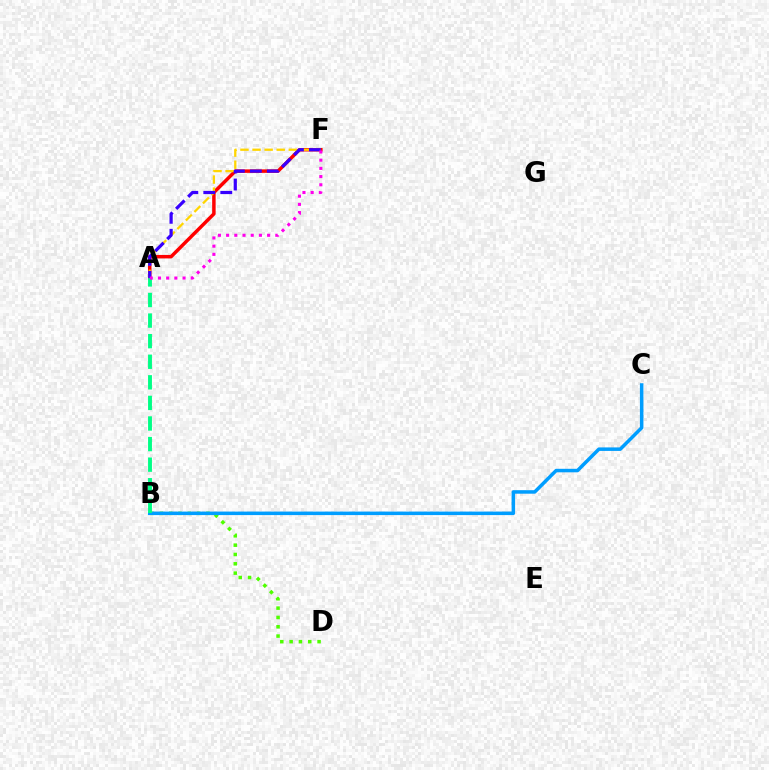{('A', 'F'): [{'color': '#ff0000', 'line_style': 'solid', 'thickness': 2.5}, {'color': '#ffd500', 'line_style': 'dashed', 'thickness': 1.64}, {'color': '#3700ff', 'line_style': 'dashed', 'thickness': 2.31}, {'color': '#ff00ed', 'line_style': 'dotted', 'thickness': 2.23}], ('B', 'D'): [{'color': '#4fff00', 'line_style': 'dotted', 'thickness': 2.53}], ('B', 'C'): [{'color': '#009eff', 'line_style': 'solid', 'thickness': 2.53}], ('A', 'B'): [{'color': '#00ff86', 'line_style': 'dashed', 'thickness': 2.8}]}